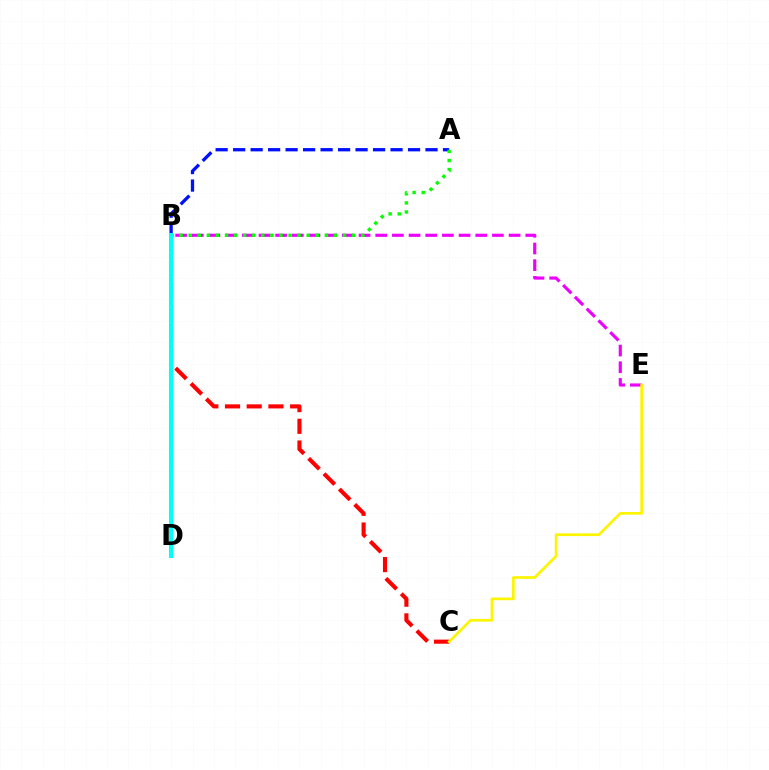{('B', 'E'): [{'color': '#ee00ff', 'line_style': 'dashed', 'thickness': 2.26}], ('B', 'C'): [{'color': '#ff0000', 'line_style': 'dashed', 'thickness': 2.95}], ('A', 'B'): [{'color': '#0010ff', 'line_style': 'dashed', 'thickness': 2.38}, {'color': '#08ff00', 'line_style': 'dotted', 'thickness': 2.47}], ('C', 'E'): [{'color': '#fcf500', 'line_style': 'solid', 'thickness': 1.93}], ('B', 'D'): [{'color': '#00fff6', 'line_style': 'solid', 'thickness': 2.92}]}